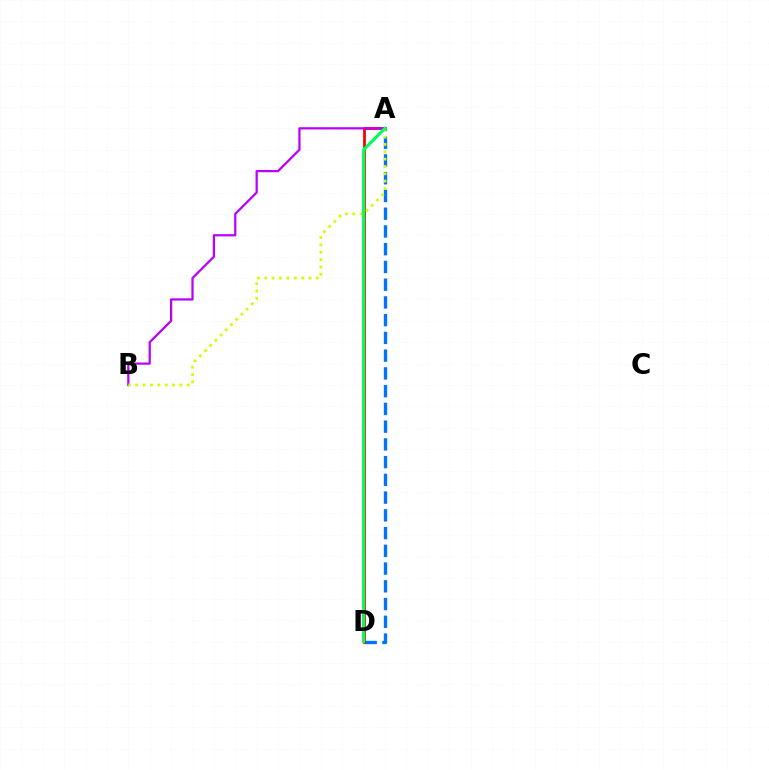{('A', 'D'): [{'color': '#0074ff', 'line_style': 'dashed', 'thickness': 2.41}, {'color': '#ff0000', 'line_style': 'solid', 'thickness': 2.0}, {'color': '#00ff5c', 'line_style': 'solid', 'thickness': 2.26}], ('A', 'B'): [{'color': '#b900ff', 'line_style': 'solid', 'thickness': 1.61}, {'color': '#d1ff00', 'line_style': 'dotted', 'thickness': 2.0}]}